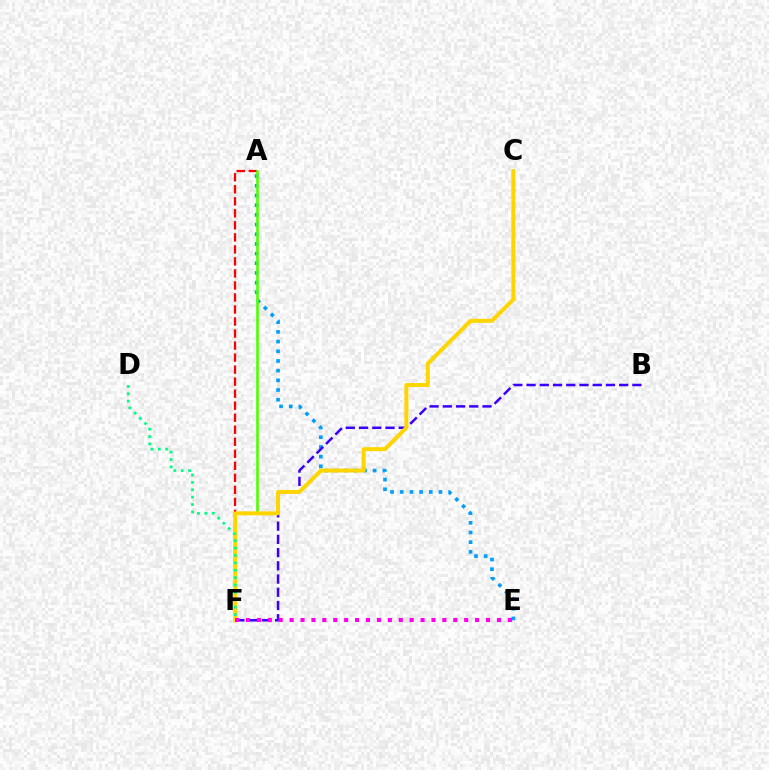{('A', 'E'): [{'color': '#009eff', 'line_style': 'dotted', 'thickness': 2.63}], ('A', 'F'): [{'color': '#ff0000', 'line_style': 'dashed', 'thickness': 1.63}, {'color': '#4fff00', 'line_style': 'solid', 'thickness': 1.88}], ('B', 'F'): [{'color': '#3700ff', 'line_style': 'dashed', 'thickness': 1.8}], ('C', 'F'): [{'color': '#ffd500', 'line_style': 'solid', 'thickness': 2.88}], ('D', 'F'): [{'color': '#00ff86', 'line_style': 'dotted', 'thickness': 2.01}], ('E', 'F'): [{'color': '#ff00ed', 'line_style': 'dotted', 'thickness': 2.96}]}